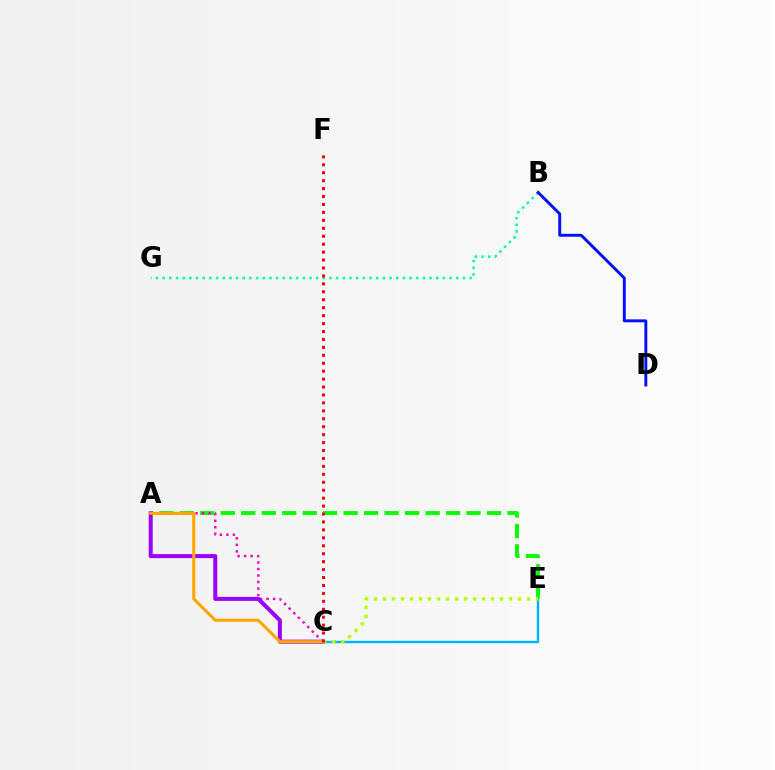{('B', 'G'): [{'color': '#00ff9d', 'line_style': 'dotted', 'thickness': 1.81}], ('C', 'E'): [{'color': '#00b5ff', 'line_style': 'solid', 'thickness': 1.72}, {'color': '#b3ff00', 'line_style': 'dotted', 'thickness': 2.45}], ('B', 'D'): [{'color': '#0010ff', 'line_style': 'solid', 'thickness': 2.1}], ('A', 'E'): [{'color': '#08ff00', 'line_style': 'dashed', 'thickness': 2.78}], ('A', 'C'): [{'color': '#ff00bd', 'line_style': 'dotted', 'thickness': 1.77}, {'color': '#9b00ff', 'line_style': 'solid', 'thickness': 2.89}, {'color': '#ffa500', 'line_style': 'solid', 'thickness': 2.2}], ('C', 'F'): [{'color': '#ff0000', 'line_style': 'dotted', 'thickness': 2.16}]}